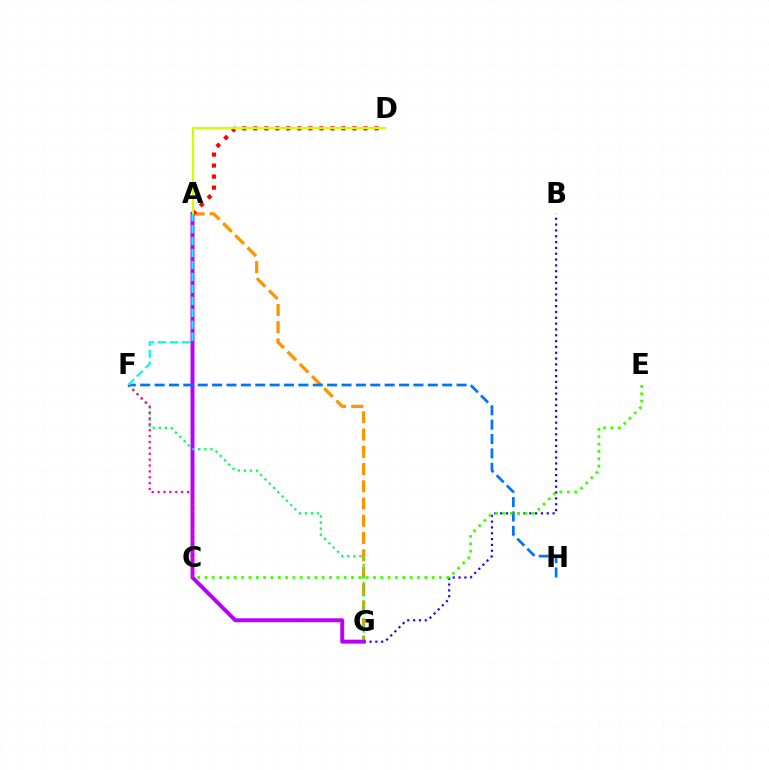{('B', 'G'): [{'color': '#2500ff', 'line_style': 'dotted', 'thickness': 1.58}], ('A', 'G'): [{'color': '#ff9400', 'line_style': 'dashed', 'thickness': 2.34}, {'color': '#b900ff', 'line_style': 'solid', 'thickness': 2.85}], ('F', 'G'): [{'color': '#00ff5c', 'line_style': 'dotted', 'thickness': 1.64}], ('A', 'D'): [{'color': '#ff0000', 'line_style': 'dotted', 'thickness': 2.99}, {'color': '#d1ff00', 'line_style': 'solid', 'thickness': 1.6}], ('F', 'H'): [{'color': '#0074ff', 'line_style': 'dashed', 'thickness': 1.95}], ('C', 'E'): [{'color': '#3dff00', 'line_style': 'dotted', 'thickness': 1.99}], ('C', 'F'): [{'color': '#ff00ac', 'line_style': 'dotted', 'thickness': 1.6}], ('A', 'F'): [{'color': '#00fff6', 'line_style': 'dashed', 'thickness': 1.63}]}